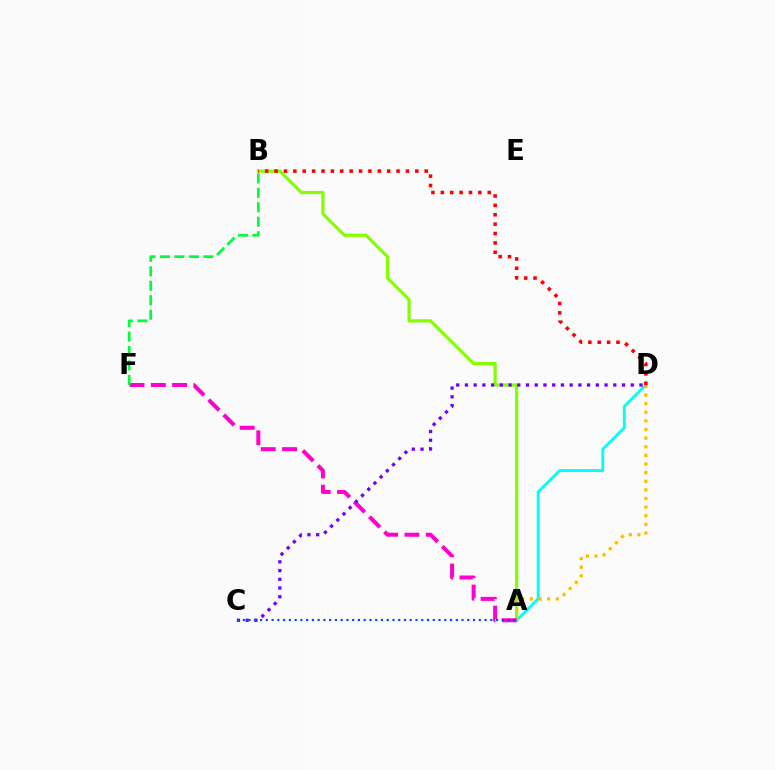{('A', 'B'): [{'color': '#84ff00', 'line_style': 'solid', 'thickness': 2.3}], ('A', 'D'): [{'color': '#00fff6', 'line_style': 'solid', 'thickness': 2.06}, {'color': '#ffbd00', 'line_style': 'dotted', 'thickness': 2.34}], ('B', 'D'): [{'color': '#ff0000', 'line_style': 'dotted', 'thickness': 2.55}], ('A', 'F'): [{'color': '#ff00cf', 'line_style': 'dashed', 'thickness': 2.89}], ('B', 'F'): [{'color': '#00ff39', 'line_style': 'dashed', 'thickness': 1.96}], ('C', 'D'): [{'color': '#7200ff', 'line_style': 'dotted', 'thickness': 2.37}], ('A', 'C'): [{'color': '#004bff', 'line_style': 'dotted', 'thickness': 1.56}]}